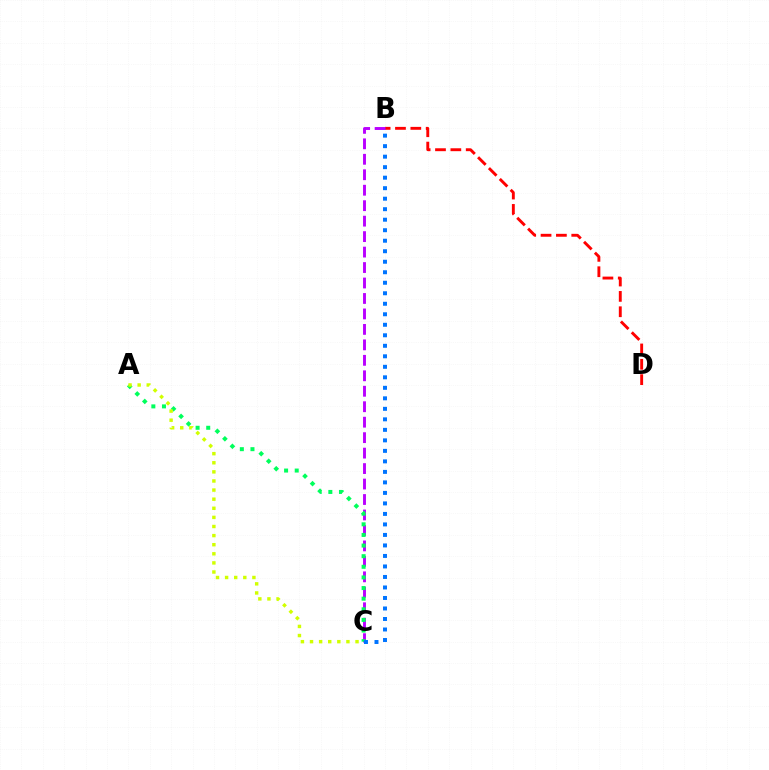{('B', 'D'): [{'color': '#ff0000', 'line_style': 'dashed', 'thickness': 2.09}], ('B', 'C'): [{'color': '#b900ff', 'line_style': 'dashed', 'thickness': 2.1}, {'color': '#0074ff', 'line_style': 'dotted', 'thickness': 2.85}], ('A', 'C'): [{'color': '#00ff5c', 'line_style': 'dotted', 'thickness': 2.89}, {'color': '#d1ff00', 'line_style': 'dotted', 'thickness': 2.47}]}